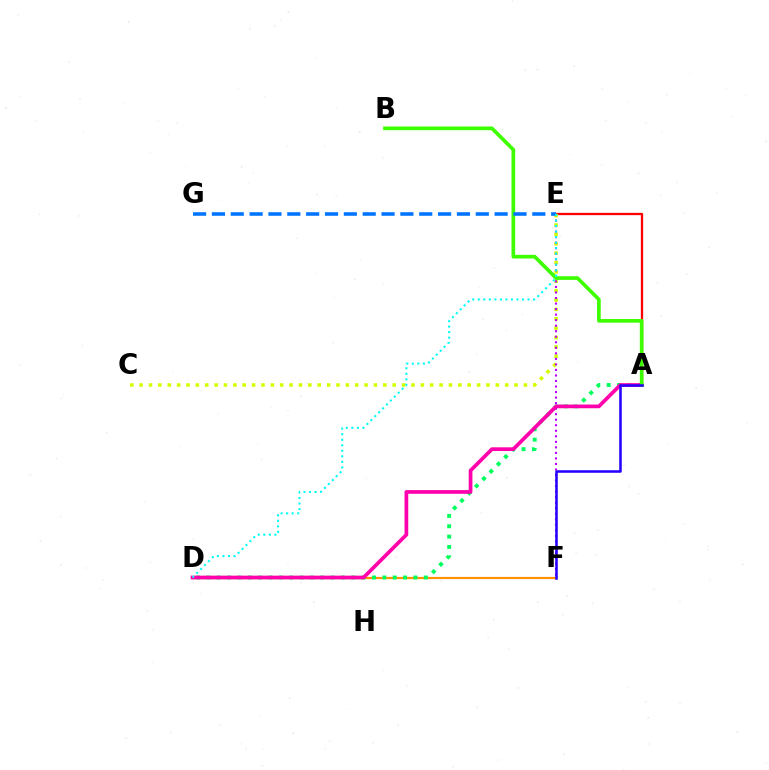{('A', 'E'): [{'color': '#ff0000', 'line_style': 'solid', 'thickness': 1.65}], ('D', 'F'): [{'color': '#ff9400', 'line_style': 'solid', 'thickness': 1.58}], ('C', 'E'): [{'color': '#d1ff00', 'line_style': 'dotted', 'thickness': 2.55}], ('A', 'D'): [{'color': '#00ff5c', 'line_style': 'dotted', 'thickness': 2.81}, {'color': '#ff00ac', 'line_style': 'solid', 'thickness': 2.67}], ('E', 'F'): [{'color': '#b900ff', 'line_style': 'dotted', 'thickness': 1.5}], ('A', 'B'): [{'color': '#3dff00', 'line_style': 'solid', 'thickness': 2.65}], ('A', 'F'): [{'color': '#2500ff', 'line_style': 'solid', 'thickness': 1.83}], ('E', 'G'): [{'color': '#0074ff', 'line_style': 'dashed', 'thickness': 2.56}], ('D', 'E'): [{'color': '#00fff6', 'line_style': 'dotted', 'thickness': 1.5}]}